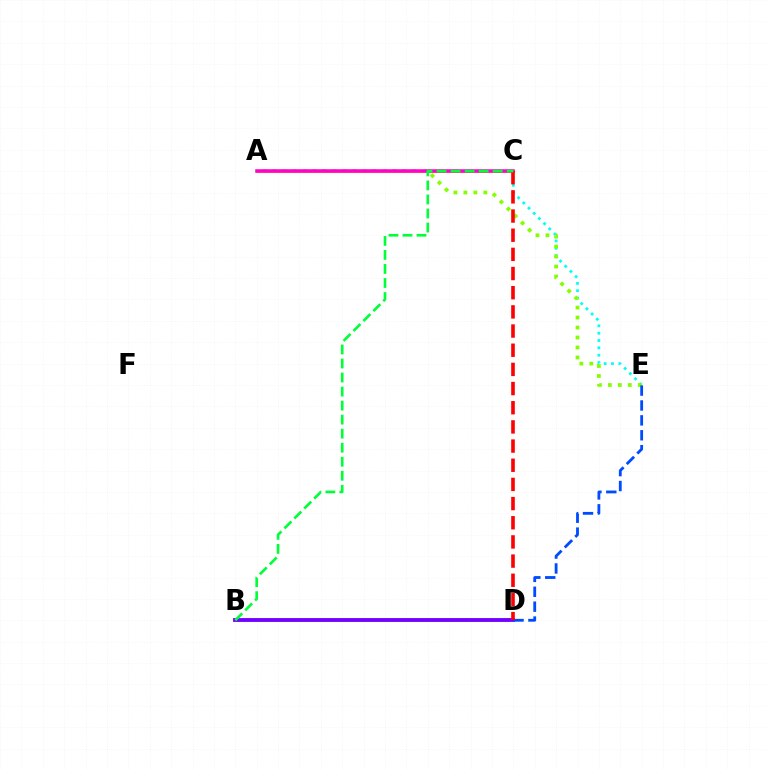{('C', 'E'): [{'color': '#00fff6', 'line_style': 'dotted', 'thickness': 1.99}], ('A', 'E'): [{'color': '#84ff00', 'line_style': 'dotted', 'thickness': 2.71}], ('A', 'C'): [{'color': '#ffbd00', 'line_style': 'solid', 'thickness': 2.21}, {'color': '#ff00cf', 'line_style': 'solid', 'thickness': 2.54}], ('B', 'D'): [{'color': '#7200ff', 'line_style': 'solid', 'thickness': 2.77}], ('D', 'E'): [{'color': '#004bff', 'line_style': 'dashed', 'thickness': 2.02}], ('C', 'D'): [{'color': '#ff0000', 'line_style': 'dashed', 'thickness': 2.6}], ('B', 'C'): [{'color': '#00ff39', 'line_style': 'dashed', 'thickness': 1.91}]}